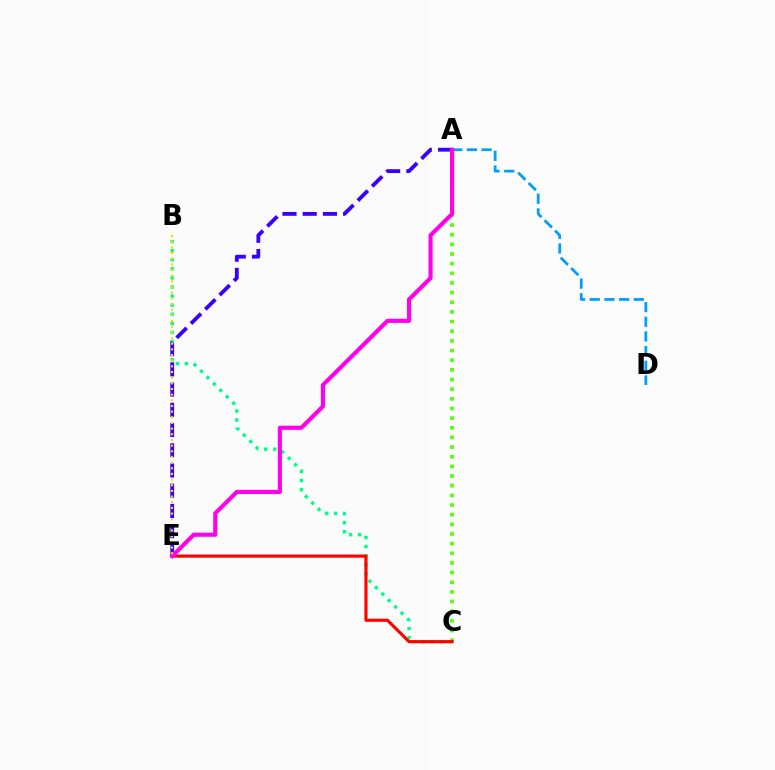{('B', 'C'): [{'color': '#00ff86', 'line_style': 'dotted', 'thickness': 2.47}], ('A', 'E'): [{'color': '#3700ff', 'line_style': 'dashed', 'thickness': 2.75}, {'color': '#ff00ed', 'line_style': 'solid', 'thickness': 2.96}], ('A', 'C'): [{'color': '#4fff00', 'line_style': 'dotted', 'thickness': 2.62}], ('C', 'E'): [{'color': '#ff0000', 'line_style': 'solid', 'thickness': 2.25}], ('A', 'D'): [{'color': '#009eff', 'line_style': 'dashed', 'thickness': 1.99}], ('B', 'E'): [{'color': '#ffd500', 'line_style': 'dotted', 'thickness': 1.54}]}